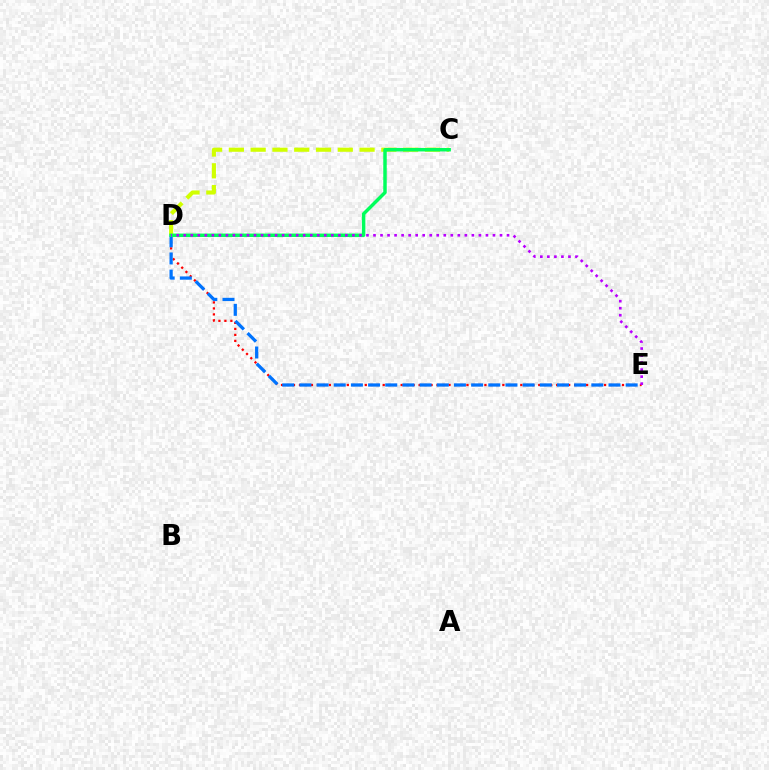{('C', 'D'): [{'color': '#d1ff00', 'line_style': 'dashed', 'thickness': 2.96}, {'color': '#00ff5c', 'line_style': 'solid', 'thickness': 2.49}], ('D', 'E'): [{'color': '#ff0000', 'line_style': 'dotted', 'thickness': 1.63}, {'color': '#0074ff', 'line_style': 'dashed', 'thickness': 2.33}, {'color': '#b900ff', 'line_style': 'dotted', 'thickness': 1.91}]}